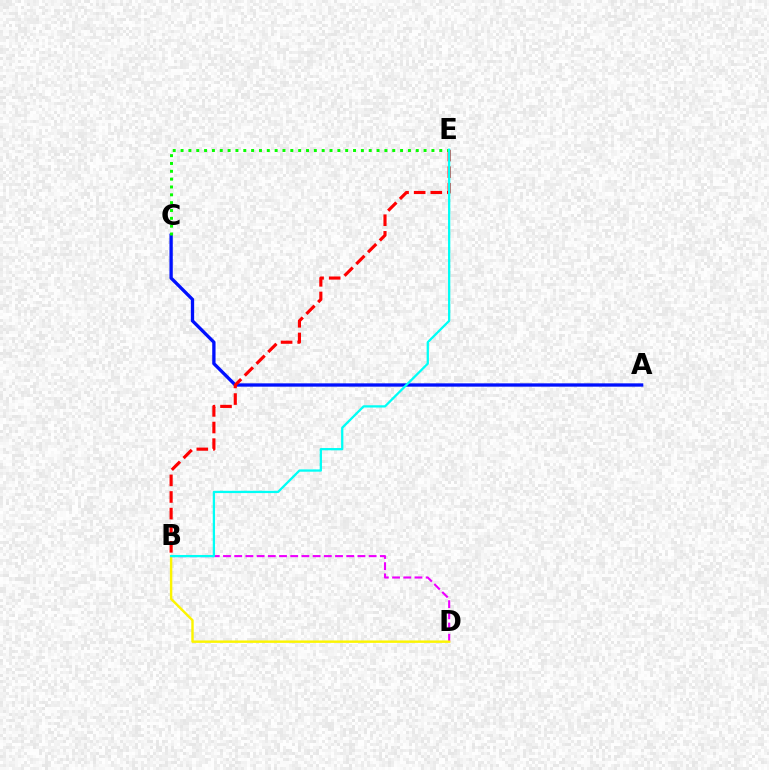{('A', 'C'): [{'color': '#0010ff', 'line_style': 'solid', 'thickness': 2.39}], ('B', 'E'): [{'color': '#ff0000', 'line_style': 'dashed', 'thickness': 2.26}, {'color': '#00fff6', 'line_style': 'solid', 'thickness': 1.64}], ('B', 'D'): [{'color': '#ee00ff', 'line_style': 'dashed', 'thickness': 1.52}, {'color': '#fcf500', 'line_style': 'solid', 'thickness': 1.74}], ('C', 'E'): [{'color': '#08ff00', 'line_style': 'dotted', 'thickness': 2.13}]}